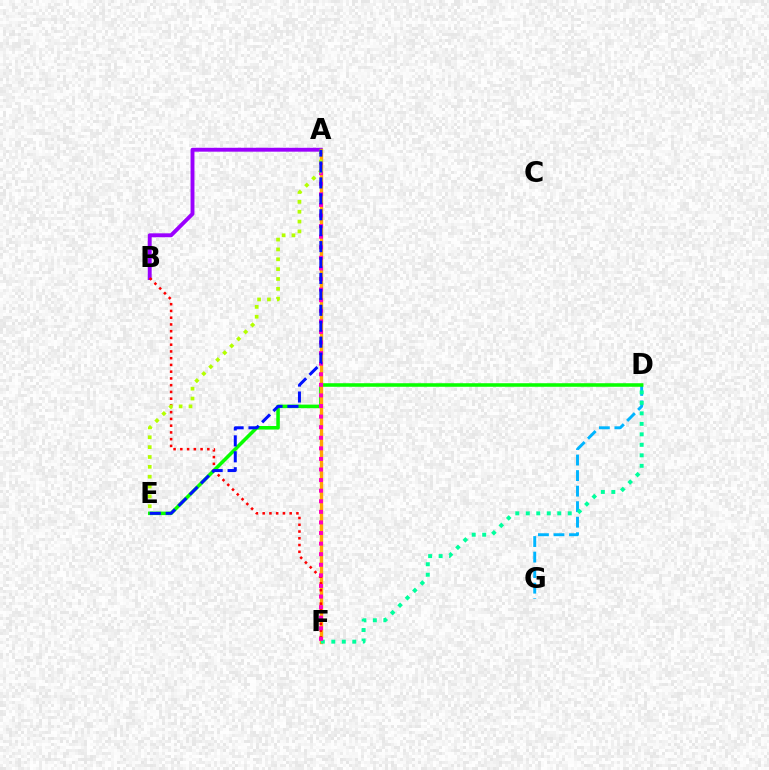{('D', 'G'): [{'color': '#00b5ff', 'line_style': 'dashed', 'thickness': 2.11}], ('A', 'B'): [{'color': '#9b00ff', 'line_style': 'solid', 'thickness': 2.81}], ('D', 'E'): [{'color': '#08ff00', 'line_style': 'solid', 'thickness': 2.55}], ('A', 'F'): [{'color': '#ffa500', 'line_style': 'solid', 'thickness': 2.43}, {'color': '#ff00bd', 'line_style': 'dotted', 'thickness': 2.88}], ('D', 'F'): [{'color': '#00ff9d', 'line_style': 'dotted', 'thickness': 2.85}], ('B', 'F'): [{'color': '#ff0000', 'line_style': 'dotted', 'thickness': 1.83}], ('A', 'E'): [{'color': '#b3ff00', 'line_style': 'dotted', 'thickness': 2.68}, {'color': '#0010ff', 'line_style': 'dashed', 'thickness': 2.16}]}